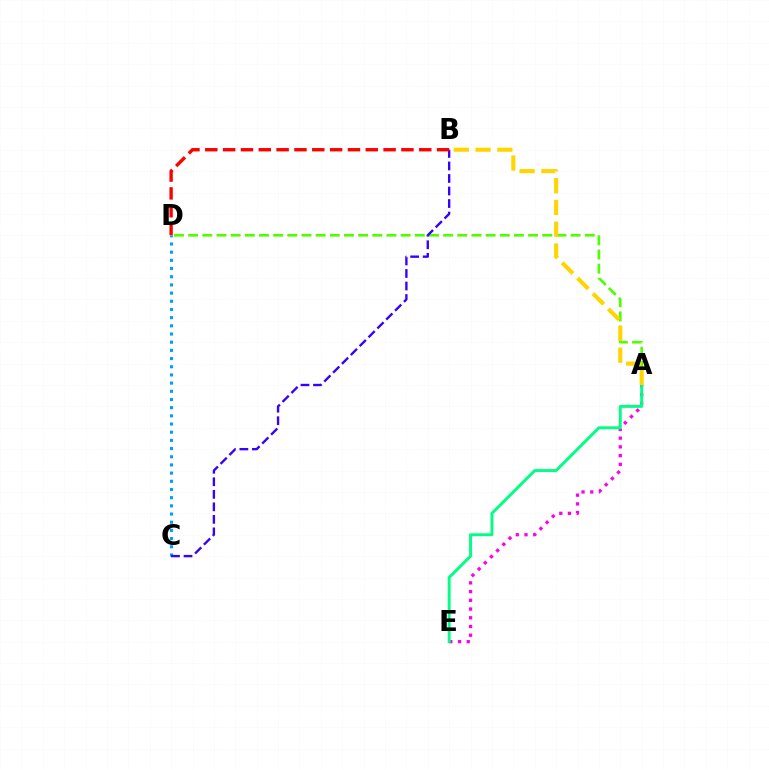{('A', 'D'): [{'color': '#4fff00', 'line_style': 'dashed', 'thickness': 1.92}], ('A', 'E'): [{'color': '#ff00ed', 'line_style': 'dotted', 'thickness': 2.37}, {'color': '#00ff86', 'line_style': 'solid', 'thickness': 2.11}], ('C', 'D'): [{'color': '#009eff', 'line_style': 'dotted', 'thickness': 2.22}], ('B', 'C'): [{'color': '#3700ff', 'line_style': 'dashed', 'thickness': 1.7}], ('A', 'B'): [{'color': '#ffd500', 'line_style': 'dashed', 'thickness': 2.96}], ('B', 'D'): [{'color': '#ff0000', 'line_style': 'dashed', 'thickness': 2.42}]}